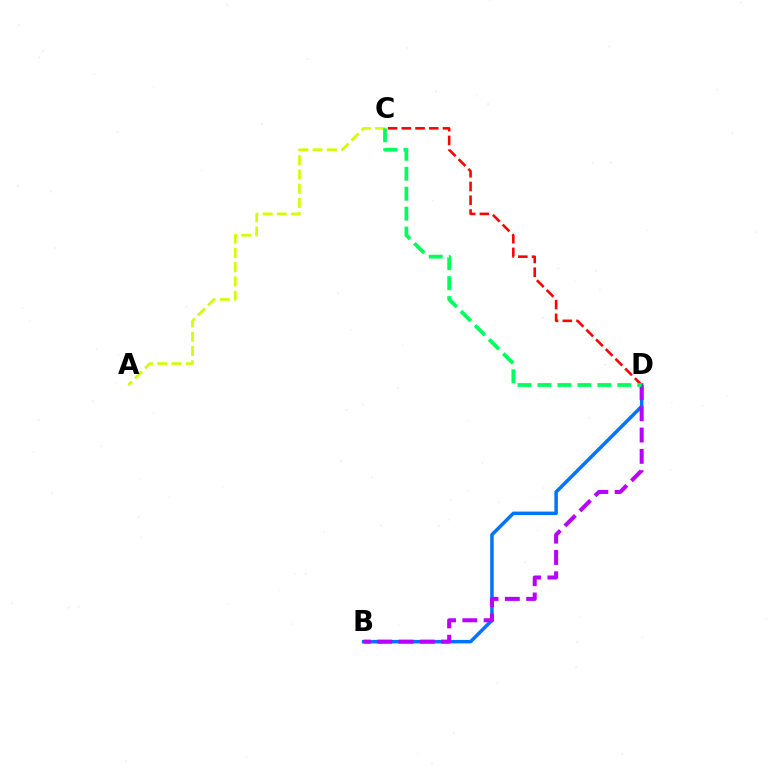{('A', 'C'): [{'color': '#d1ff00', 'line_style': 'dashed', 'thickness': 1.94}], ('B', 'D'): [{'color': '#0074ff', 'line_style': 'solid', 'thickness': 2.52}, {'color': '#b900ff', 'line_style': 'dashed', 'thickness': 2.89}], ('C', 'D'): [{'color': '#ff0000', 'line_style': 'dashed', 'thickness': 1.87}, {'color': '#00ff5c', 'line_style': 'dashed', 'thickness': 2.71}]}